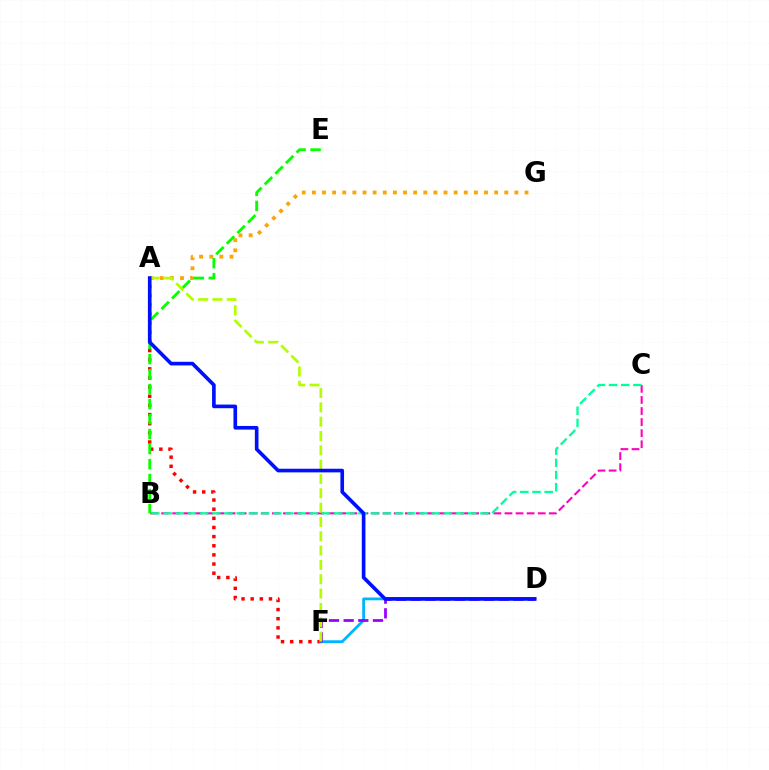{('B', 'C'): [{'color': '#ff00bd', 'line_style': 'dashed', 'thickness': 1.5}, {'color': '#00ff9d', 'line_style': 'dashed', 'thickness': 1.66}], ('A', 'F'): [{'color': '#ff0000', 'line_style': 'dotted', 'thickness': 2.48}, {'color': '#b3ff00', 'line_style': 'dashed', 'thickness': 1.95}], ('A', 'G'): [{'color': '#ffa500', 'line_style': 'dotted', 'thickness': 2.75}], ('B', 'E'): [{'color': '#08ff00', 'line_style': 'dashed', 'thickness': 2.04}], ('D', 'F'): [{'color': '#00b5ff', 'line_style': 'solid', 'thickness': 2.0}, {'color': '#9b00ff', 'line_style': 'dashed', 'thickness': 1.99}], ('A', 'D'): [{'color': '#0010ff', 'line_style': 'solid', 'thickness': 2.62}]}